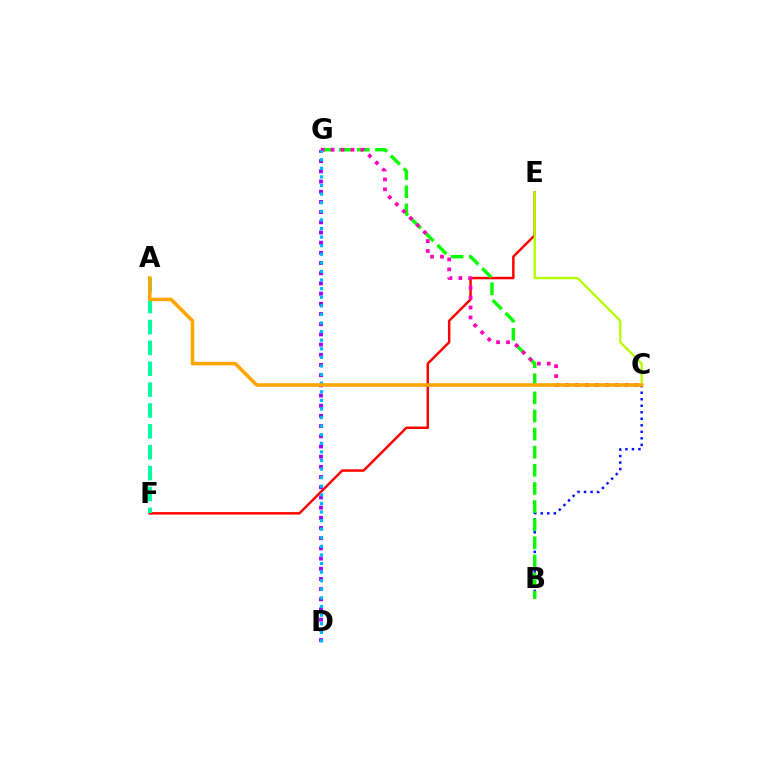{('B', 'C'): [{'color': '#0010ff', 'line_style': 'dotted', 'thickness': 1.77}], ('D', 'G'): [{'color': '#9b00ff', 'line_style': 'dotted', 'thickness': 2.77}, {'color': '#00b5ff', 'line_style': 'dotted', 'thickness': 2.33}], ('E', 'F'): [{'color': '#ff0000', 'line_style': 'solid', 'thickness': 1.77}], ('A', 'F'): [{'color': '#00ff9d', 'line_style': 'dashed', 'thickness': 2.83}], ('B', 'G'): [{'color': '#08ff00', 'line_style': 'dashed', 'thickness': 2.46}], ('C', 'G'): [{'color': '#ff00bd', 'line_style': 'dotted', 'thickness': 2.7}], ('C', 'E'): [{'color': '#b3ff00', 'line_style': 'solid', 'thickness': 1.67}], ('A', 'C'): [{'color': '#ffa500', 'line_style': 'solid', 'thickness': 2.57}]}